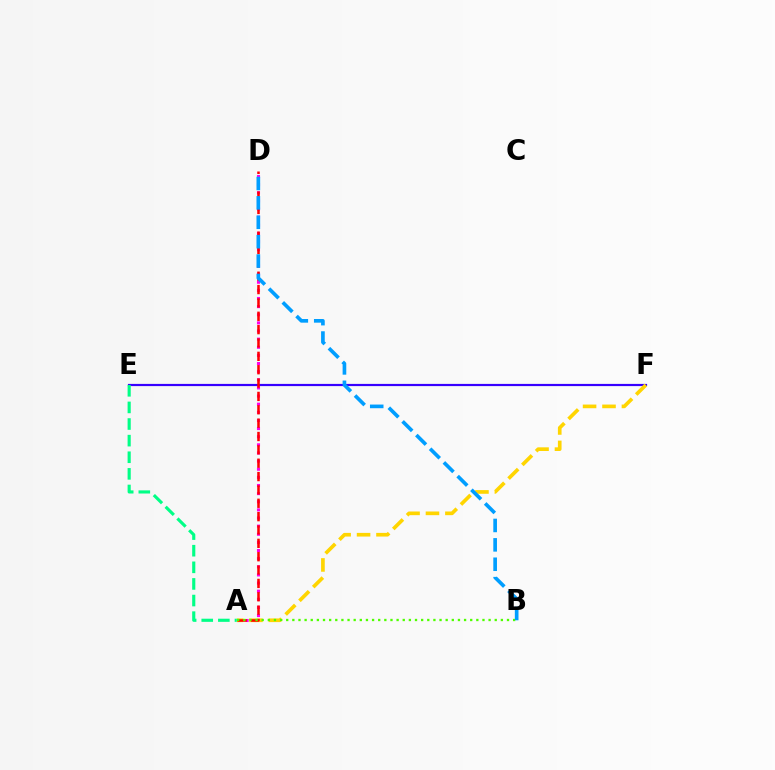{('E', 'F'): [{'color': '#3700ff', 'line_style': 'solid', 'thickness': 1.58}], ('A', 'D'): [{'color': '#ff00ed', 'line_style': 'dotted', 'thickness': 2.21}, {'color': '#ff0000', 'line_style': 'dashed', 'thickness': 1.81}], ('A', 'F'): [{'color': '#ffd500', 'line_style': 'dashed', 'thickness': 2.64}], ('A', 'B'): [{'color': '#4fff00', 'line_style': 'dotted', 'thickness': 1.67}], ('A', 'E'): [{'color': '#00ff86', 'line_style': 'dashed', 'thickness': 2.26}], ('B', 'D'): [{'color': '#009eff', 'line_style': 'dashed', 'thickness': 2.64}]}